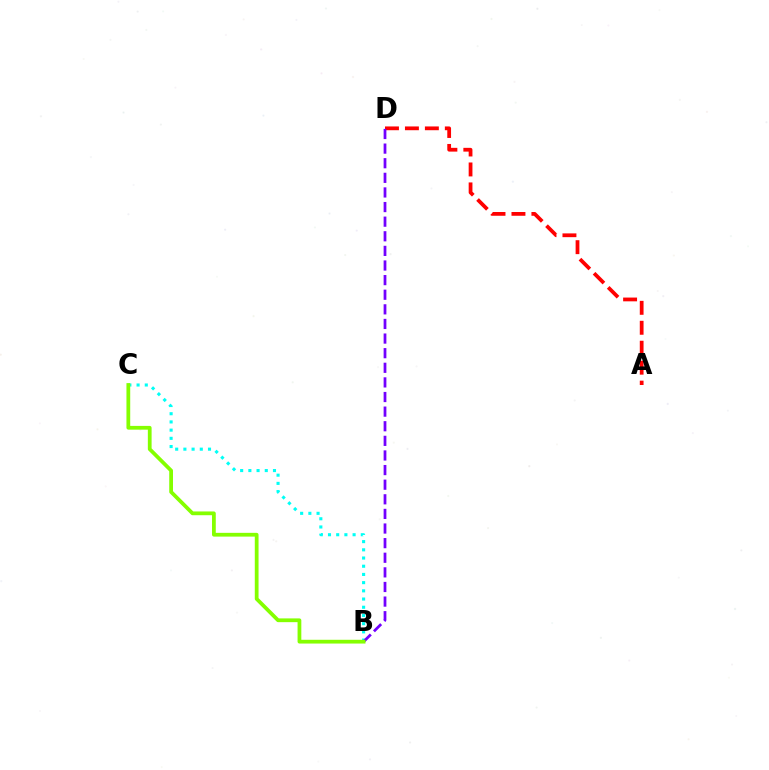{('A', 'D'): [{'color': '#ff0000', 'line_style': 'dashed', 'thickness': 2.71}], ('B', 'C'): [{'color': '#00fff6', 'line_style': 'dotted', 'thickness': 2.23}, {'color': '#84ff00', 'line_style': 'solid', 'thickness': 2.71}], ('B', 'D'): [{'color': '#7200ff', 'line_style': 'dashed', 'thickness': 1.99}]}